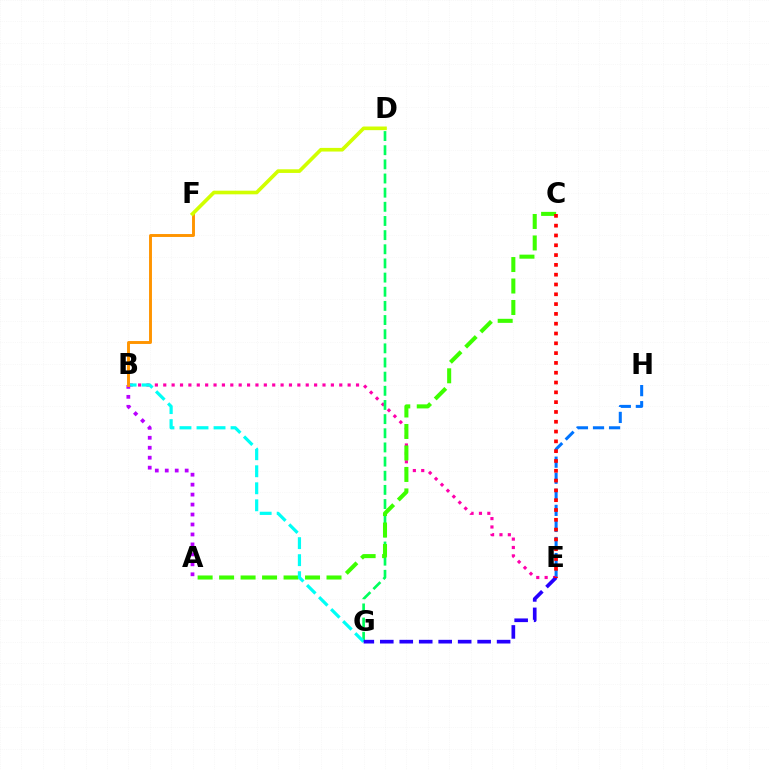{('E', 'H'): [{'color': '#0074ff', 'line_style': 'dashed', 'thickness': 2.18}], ('B', 'E'): [{'color': '#ff00ac', 'line_style': 'dotted', 'thickness': 2.28}], ('D', 'G'): [{'color': '#00ff5c', 'line_style': 'dashed', 'thickness': 1.92}], ('A', 'C'): [{'color': '#3dff00', 'line_style': 'dashed', 'thickness': 2.92}], ('B', 'G'): [{'color': '#00fff6', 'line_style': 'dashed', 'thickness': 2.31}], ('A', 'B'): [{'color': '#b900ff', 'line_style': 'dotted', 'thickness': 2.71}], ('B', 'F'): [{'color': '#ff9400', 'line_style': 'solid', 'thickness': 2.11}], ('D', 'F'): [{'color': '#d1ff00', 'line_style': 'solid', 'thickness': 2.62}], ('E', 'G'): [{'color': '#2500ff', 'line_style': 'dashed', 'thickness': 2.64}], ('C', 'E'): [{'color': '#ff0000', 'line_style': 'dotted', 'thickness': 2.66}]}